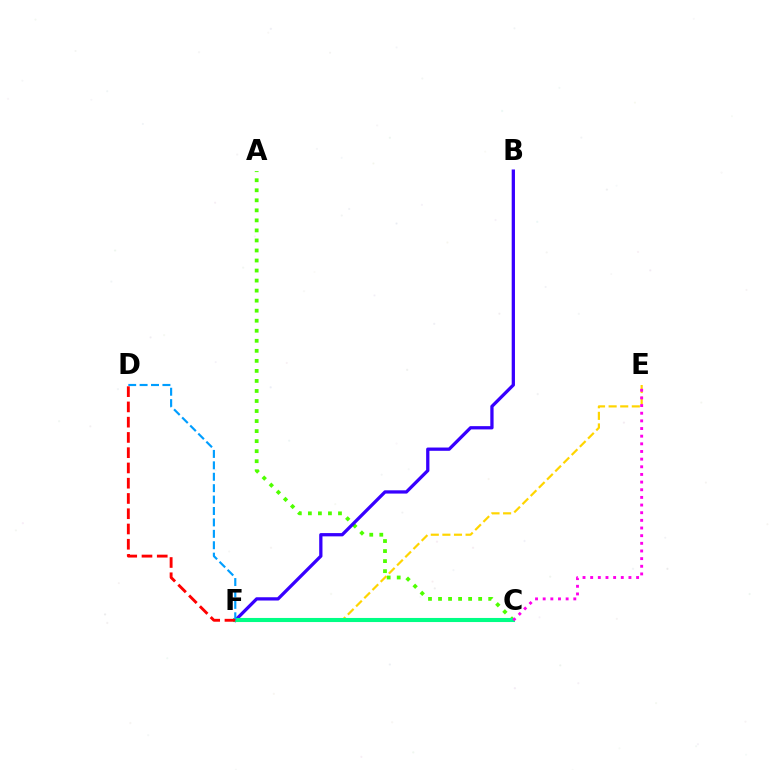{('A', 'C'): [{'color': '#4fff00', 'line_style': 'dotted', 'thickness': 2.73}], ('E', 'F'): [{'color': '#ffd500', 'line_style': 'dashed', 'thickness': 1.58}], ('B', 'F'): [{'color': '#3700ff', 'line_style': 'solid', 'thickness': 2.36}], ('C', 'F'): [{'color': '#00ff86', 'line_style': 'solid', 'thickness': 2.94}], ('C', 'E'): [{'color': '#ff00ed', 'line_style': 'dotted', 'thickness': 2.08}], ('D', 'F'): [{'color': '#009eff', 'line_style': 'dashed', 'thickness': 1.55}, {'color': '#ff0000', 'line_style': 'dashed', 'thickness': 2.07}]}